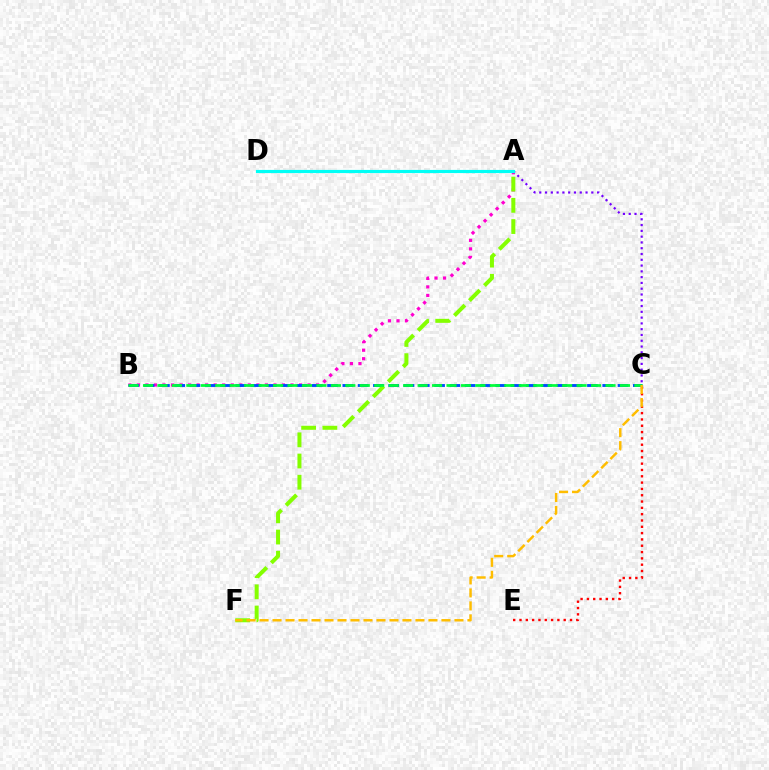{('C', 'E'): [{'color': '#ff0000', 'line_style': 'dotted', 'thickness': 1.72}], ('A', 'B'): [{'color': '#ff00cf', 'line_style': 'dotted', 'thickness': 2.32}], ('A', 'C'): [{'color': '#7200ff', 'line_style': 'dotted', 'thickness': 1.57}], ('B', 'C'): [{'color': '#004bff', 'line_style': 'dashed', 'thickness': 2.08}, {'color': '#00ff39', 'line_style': 'dashed', 'thickness': 1.96}], ('A', 'F'): [{'color': '#84ff00', 'line_style': 'dashed', 'thickness': 2.88}], ('C', 'F'): [{'color': '#ffbd00', 'line_style': 'dashed', 'thickness': 1.77}], ('A', 'D'): [{'color': '#00fff6', 'line_style': 'solid', 'thickness': 2.28}]}